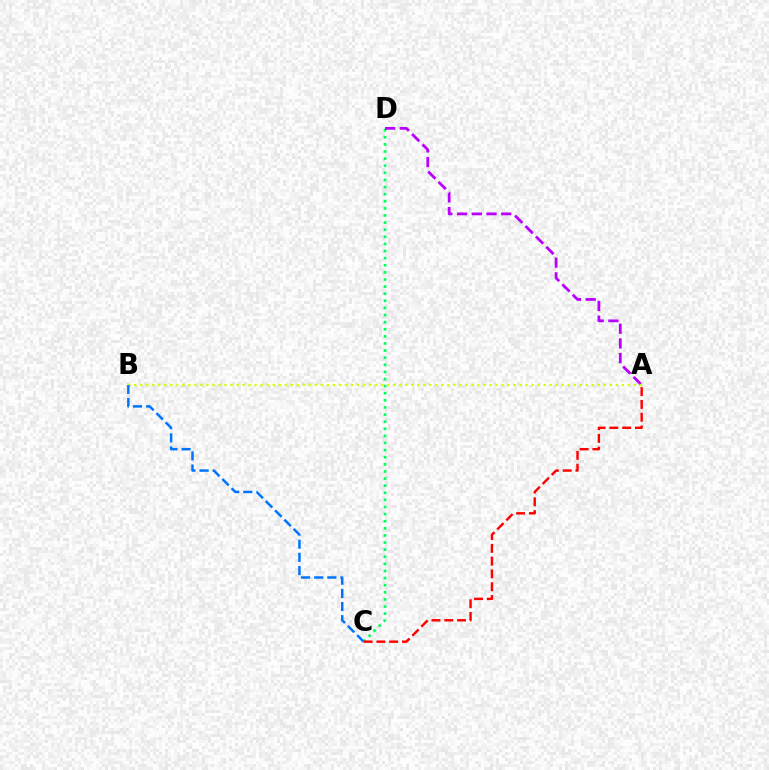{('C', 'D'): [{'color': '#00ff5c', 'line_style': 'dotted', 'thickness': 1.93}], ('A', 'D'): [{'color': '#b900ff', 'line_style': 'dashed', 'thickness': 2.0}], ('A', 'C'): [{'color': '#ff0000', 'line_style': 'dashed', 'thickness': 1.74}], ('A', 'B'): [{'color': '#d1ff00', 'line_style': 'dotted', 'thickness': 1.64}], ('B', 'C'): [{'color': '#0074ff', 'line_style': 'dashed', 'thickness': 1.78}]}